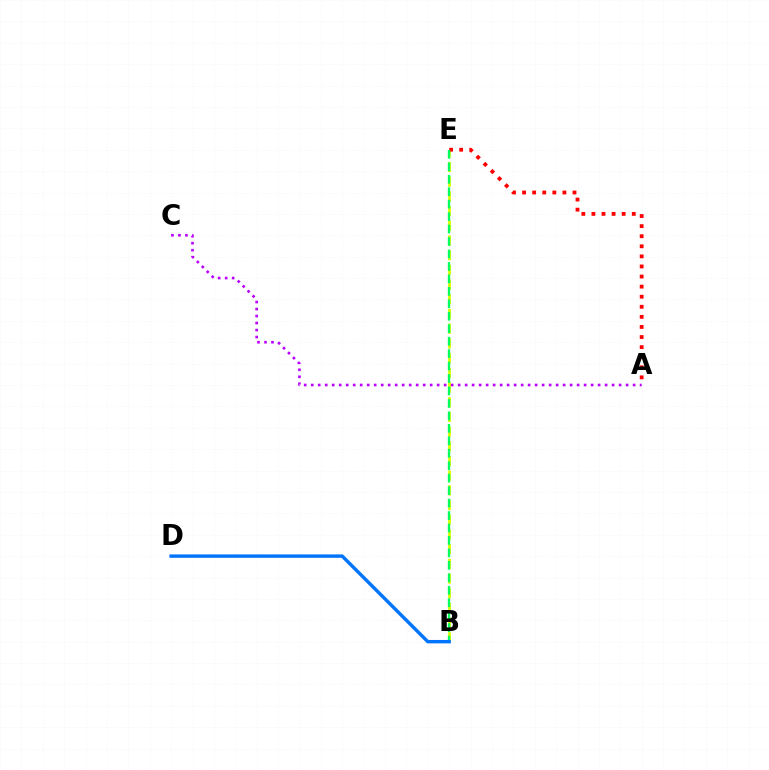{('B', 'E'): [{'color': '#d1ff00', 'line_style': 'dashed', 'thickness': 2.0}, {'color': '#00ff5c', 'line_style': 'dashed', 'thickness': 1.69}], ('A', 'C'): [{'color': '#b900ff', 'line_style': 'dotted', 'thickness': 1.9}], ('A', 'E'): [{'color': '#ff0000', 'line_style': 'dotted', 'thickness': 2.74}], ('B', 'D'): [{'color': '#0074ff', 'line_style': 'solid', 'thickness': 2.45}]}